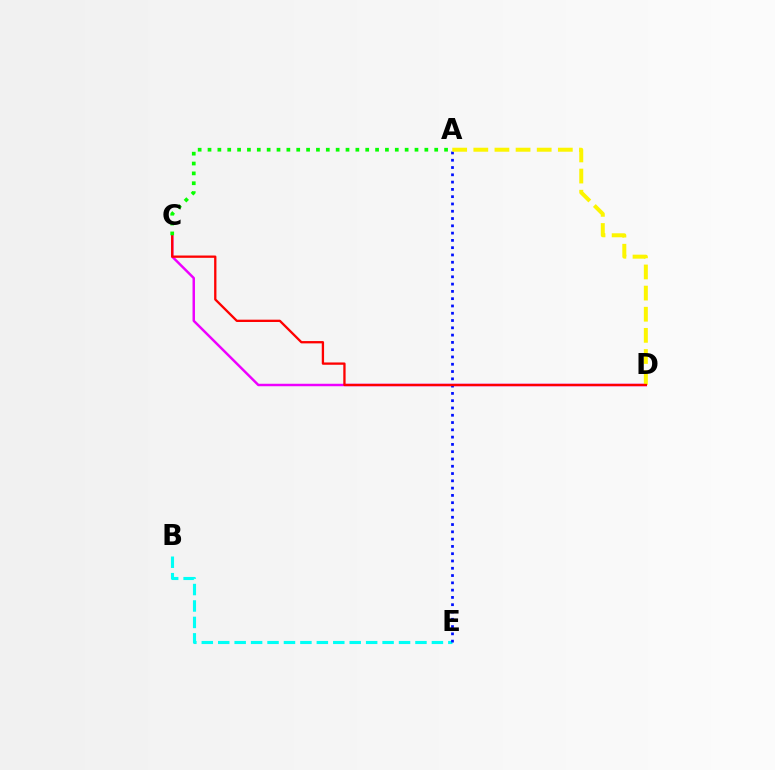{('B', 'E'): [{'color': '#00fff6', 'line_style': 'dashed', 'thickness': 2.23}], ('C', 'D'): [{'color': '#ee00ff', 'line_style': 'solid', 'thickness': 1.77}, {'color': '#ff0000', 'line_style': 'solid', 'thickness': 1.66}], ('A', 'E'): [{'color': '#0010ff', 'line_style': 'dotted', 'thickness': 1.98}], ('A', 'D'): [{'color': '#fcf500', 'line_style': 'dashed', 'thickness': 2.87}], ('A', 'C'): [{'color': '#08ff00', 'line_style': 'dotted', 'thickness': 2.68}]}